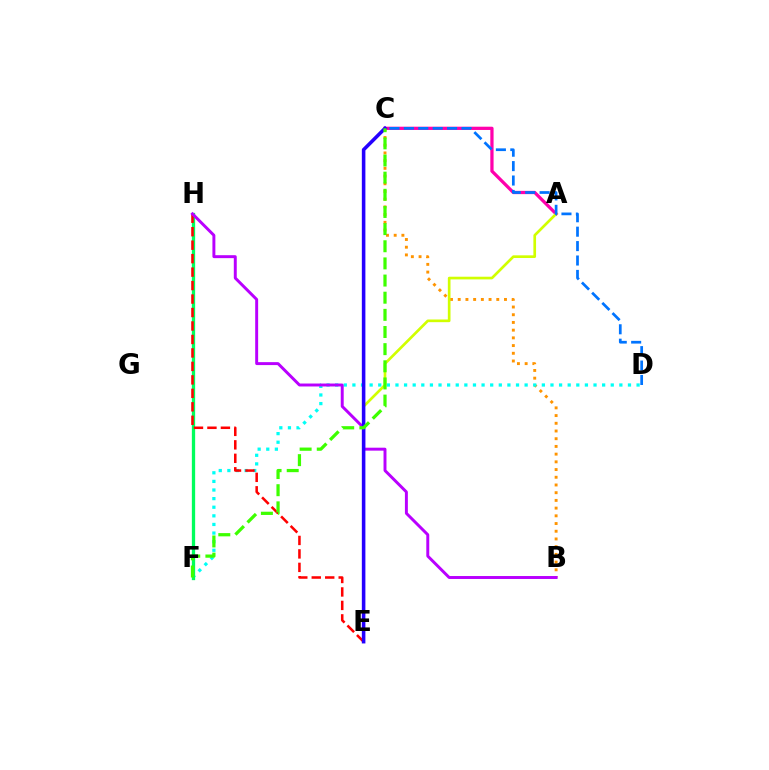{('B', 'C'): [{'color': '#ff9400', 'line_style': 'dotted', 'thickness': 2.1}], ('A', 'C'): [{'color': '#ff00ac', 'line_style': 'solid', 'thickness': 2.34}], ('D', 'F'): [{'color': '#00fff6', 'line_style': 'dotted', 'thickness': 2.34}], ('F', 'H'): [{'color': '#00ff5c', 'line_style': 'solid', 'thickness': 2.37}], ('E', 'H'): [{'color': '#ff0000', 'line_style': 'dashed', 'thickness': 1.83}], ('A', 'E'): [{'color': '#d1ff00', 'line_style': 'solid', 'thickness': 1.93}], ('B', 'H'): [{'color': '#b900ff', 'line_style': 'solid', 'thickness': 2.12}], ('C', 'E'): [{'color': '#2500ff', 'line_style': 'solid', 'thickness': 2.56}], ('C', 'F'): [{'color': '#3dff00', 'line_style': 'dashed', 'thickness': 2.33}], ('C', 'D'): [{'color': '#0074ff', 'line_style': 'dashed', 'thickness': 1.96}]}